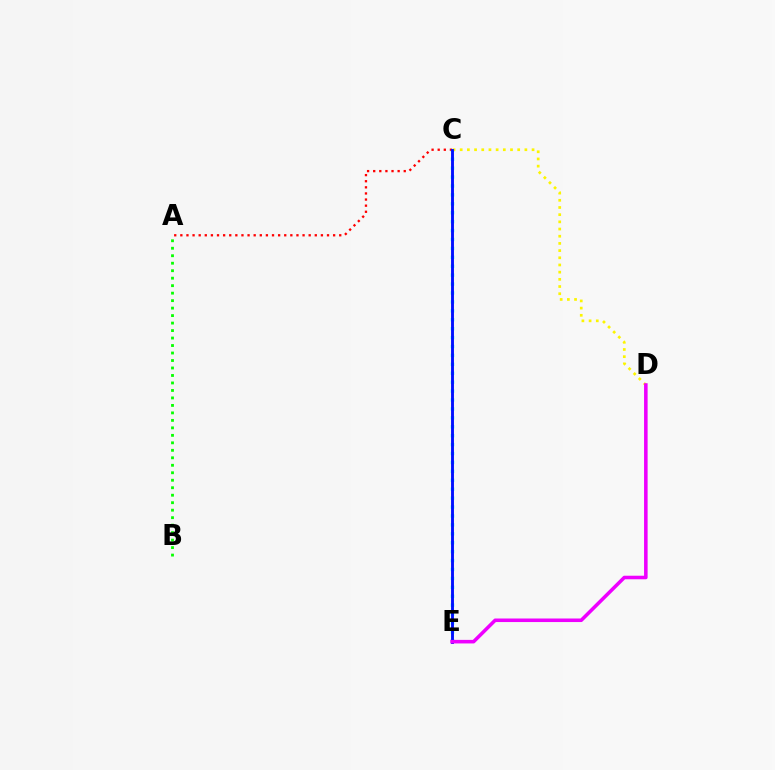{('A', 'C'): [{'color': '#ff0000', 'line_style': 'dotted', 'thickness': 1.66}], ('A', 'B'): [{'color': '#08ff00', 'line_style': 'dotted', 'thickness': 2.03}], ('C', 'E'): [{'color': '#00fff6', 'line_style': 'dotted', 'thickness': 2.42}, {'color': '#0010ff', 'line_style': 'solid', 'thickness': 2.08}], ('C', 'D'): [{'color': '#fcf500', 'line_style': 'dotted', 'thickness': 1.95}], ('D', 'E'): [{'color': '#ee00ff', 'line_style': 'solid', 'thickness': 2.56}]}